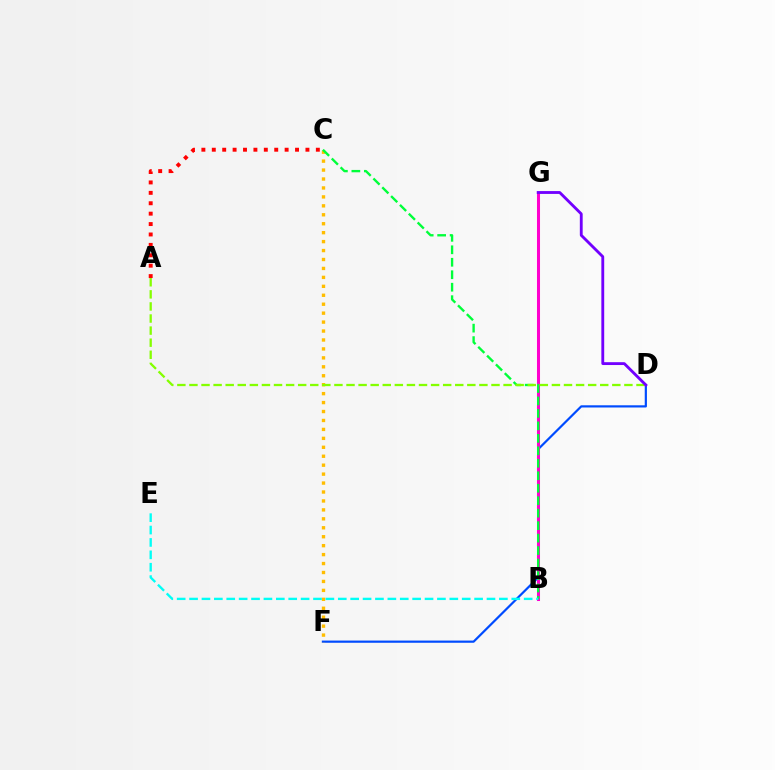{('D', 'F'): [{'color': '#004bff', 'line_style': 'solid', 'thickness': 1.58}], ('C', 'F'): [{'color': '#ffbd00', 'line_style': 'dotted', 'thickness': 2.43}], ('B', 'G'): [{'color': '#ff00cf', 'line_style': 'solid', 'thickness': 2.19}], ('B', 'C'): [{'color': '#00ff39', 'line_style': 'dashed', 'thickness': 1.69}], ('A', 'D'): [{'color': '#84ff00', 'line_style': 'dashed', 'thickness': 1.64}], ('A', 'C'): [{'color': '#ff0000', 'line_style': 'dotted', 'thickness': 2.83}], ('D', 'G'): [{'color': '#7200ff', 'line_style': 'solid', 'thickness': 2.05}], ('B', 'E'): [{'color': '#00fff6', 'line_style': 'dashed', 'thickness': 1.68}]}